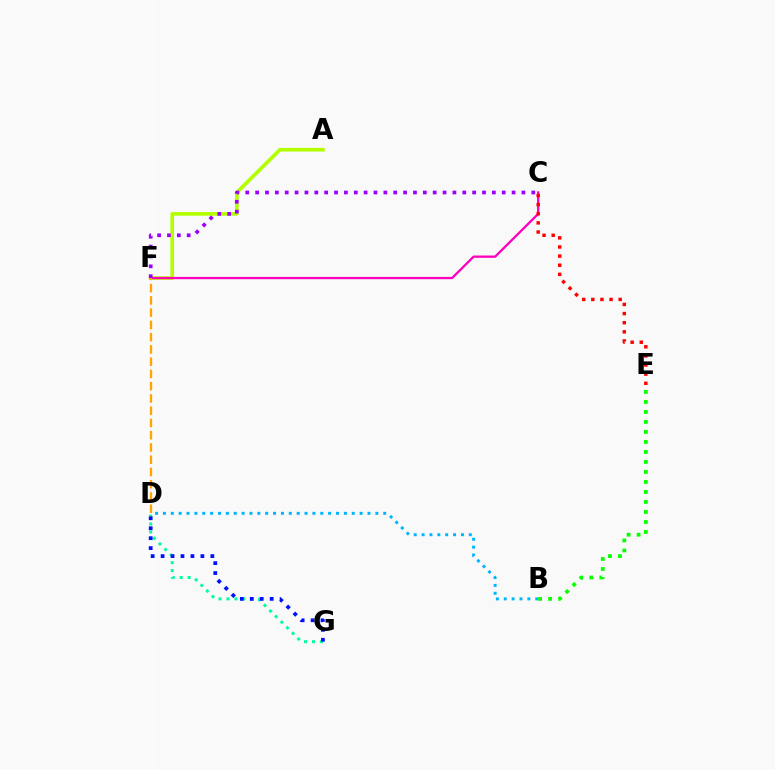{('D', 'G'): [{'color': '#00ff9d', 'line_style': 'dotted', 'thickness': 2.16}, {'color': '#0010ff', 'line_style': 'dotted', 'thickness': 2.7}], ('A', 'F'): [{'color': '#b3ff00', 'line_style': 'solid', 'thickness': 2.64}], ('C', 'F'): [{'color': '#ff00bd', 'line_style': 'solid', 'thickness': 1.65}, {'color': '#9b00ff', 'line_style': 'dotted', 'thickness': 2.68}], ('B', 'D'): [{'color': '#00b5ff', 'line_style': 'dotted', 'thickness': 2.14}], ('B', 'E'): [{'color': '#08ff00', 'line_style': 'dotted', 'thickness': 2.72}], ('D', 'F'): [{'color': '#ffa500', 'line_style': 'dashed', 'thickness': 1.66}], ('C', 'E'): [{'color': '#ff0000', 'line_style': 'dotted', 'thickness': 2.48}]}